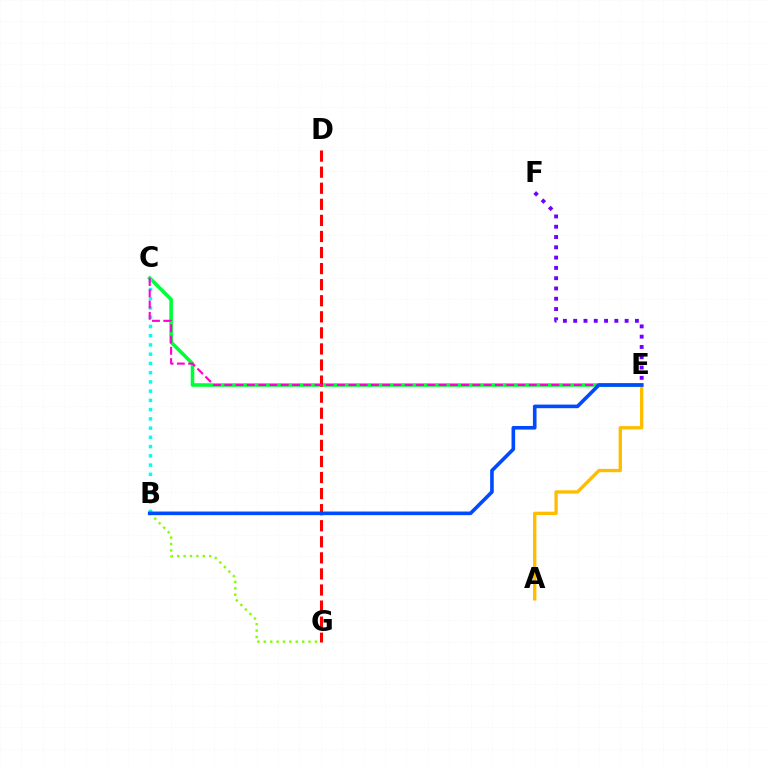{('C', 'E'): [{'color': '#00ff39', 'line_style': 'solid', 'thickness': 2.59}, {'color': '#ff00cf', 'line_style': 'dashed', 'thickness': 1.53}], ('D', 'G'): [{'color': '#ff0000', 'line_style': 'dashed', 'thickness': 2.18}], ('A', 'E'): [{'color': '#ffbd00', 'line_style': 'solid', 'thickness': 2.41}], ('B', 'G'): [{'color': '#84ff00', 'line_style': 'dotted', 'thickness': 1.74}], ('B', 'C'): [{'color': '#00fff6', 'line_style': 'dotted', 'thickness': 2.51}], ('E', 'F'): [{'color': '#7200ff', 'line_style': 'dotted', 'thickness': 2.8}], ('B', 'E'): [{'color': '#004bff', 'line_style': 'solid', 'thickness': 2.6}]}